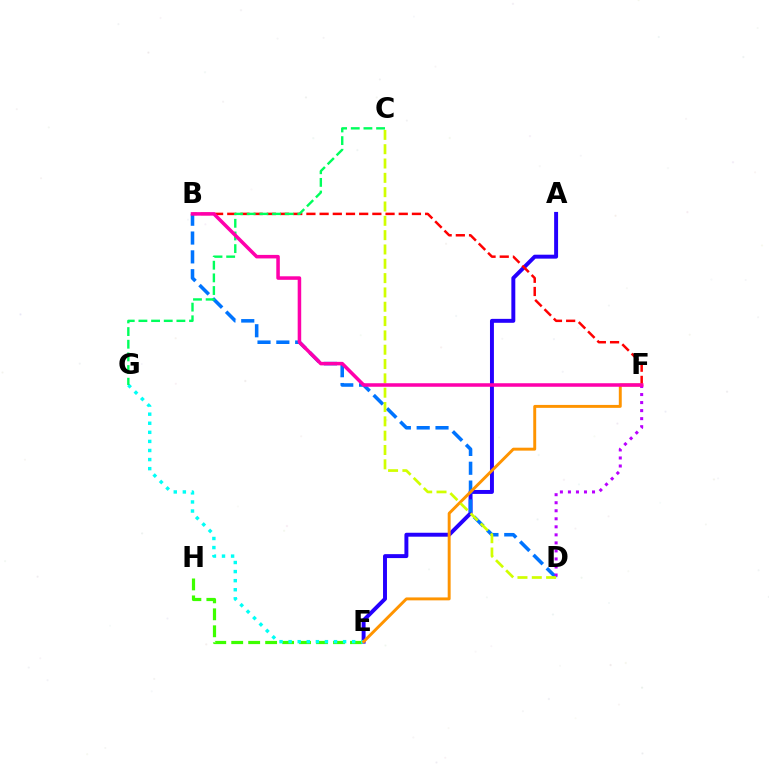{('A', 'E'): [{'color': '#2500ff', 'line_style': 'solid', 'thickness': 2.83}], ('B', 'D'): [{'color': '#0074ff', 'line_style': 'dashed', 'thickness': 2.56}], ('E', 'H'): [{'color': '#3dff00', 'line_style': 'dashed', 'thickness': 2.3}], ('E', 'G'): [{'color': '#00fff6', 'line_style': 'dotted', 'thickness': 2.47}], ('B', 'F'): [{'color': '#ff0000', 'line_style': 'dashed', 'thickness': 1.79}, {'color': '#ff00ac', 'line_style': 'solid', 'thickness': 2.54}], ('E', 'F'): [{'color': '#ff9400', 'line_style': 'solid', 'thickness': 2.11}], ('D', 'F'): [{'color': '#b900ff', 'line_style': 'dotted', 'thickness': 2.18}], ('C', 'D'): [{'color': '#d1ff00', 'line_style': 'dashed', 'thickness': 1.95}], ('C', 'G'): [{'color': '#00ff5c', 'line_style': 'dashed', 'thickness': 1.72}]}